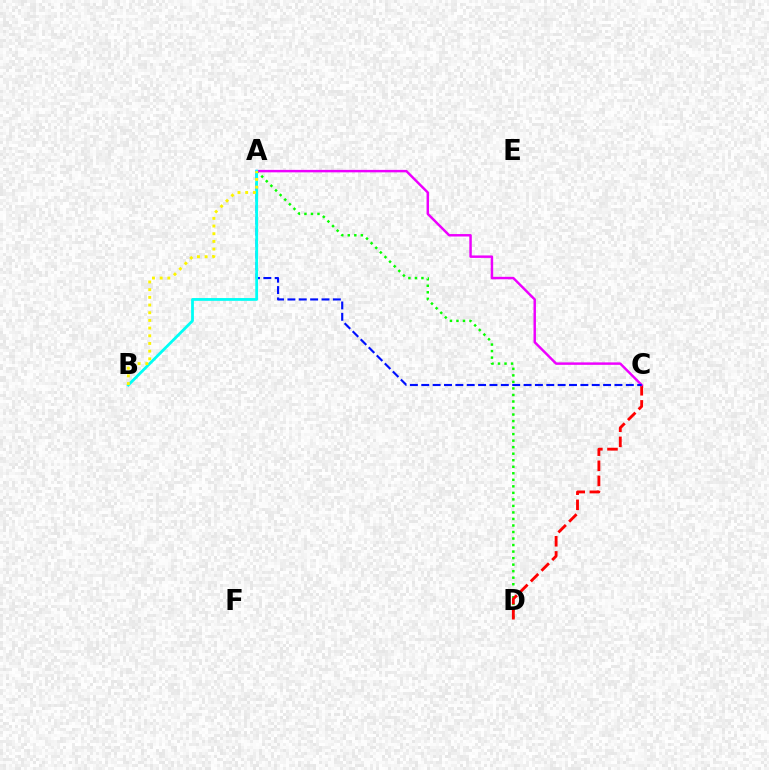{('A', 'D'): [{'color': '#08ff00', 'line_style': 'dotted', 'thickness': 1.77}], ('C', 'D'): [{'color': '#ff0000', 'line_style': 'dashed', 'thickness': 2.05}], ('A', 'C'): [{'color': '#ee00ff', 'line_style': 'solid', 'thickness': 1.77}, {'color': '#0010ff', 'line_style': 'dashed', 'thickness': 1.54}], ('A', 'B'): [{'color': '#00fff6', 'line_style': 'solid', 'thickness': 2.01}, {'color': '#fcf500', 'line_style': 'dotted', 'thickness': 2.09}]}